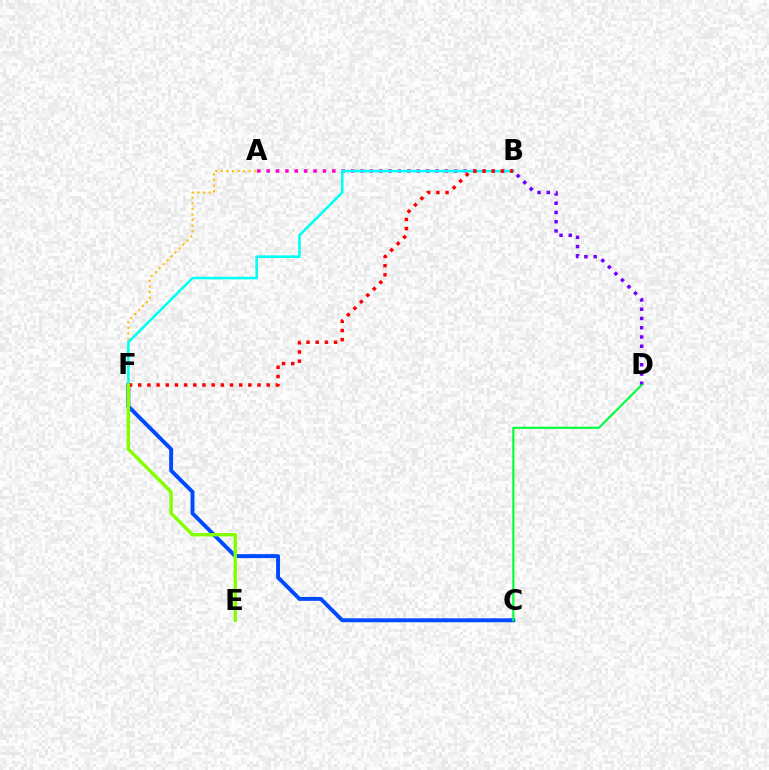{('A', 'B'): [{'color': '#ff00cf', 'line_style': 'dotted', 'thickness': 2.55}], ('C', 'F'): [{'color': '#004bff', 'line_style': 'solid', 'thickness': 2.83}], ('A', 'F'): [{'color': '#ffbd00', 'line_style': 'dotted', 'thickness': 1.52}], ('B', 'D'): [{'color': '#7200ff', 'line_style': 'dotted', 'thickness': 2.51}], ('B', 'F'): [{'color': '#00fff6', 'line_style': 'solid', 'thickness': 1.85}, {'color': '#ff0000', 'line_style': 'dotted', 'thickness': 2.49}], ('C', 'D'): [{'color': '#00ff39', 'line_style': 'solid', 'thickness': 1.53}], ('E', 'F'): [{'color': '#84ff00', 'line_style': 'solid', 'thickness': 2.46}]}